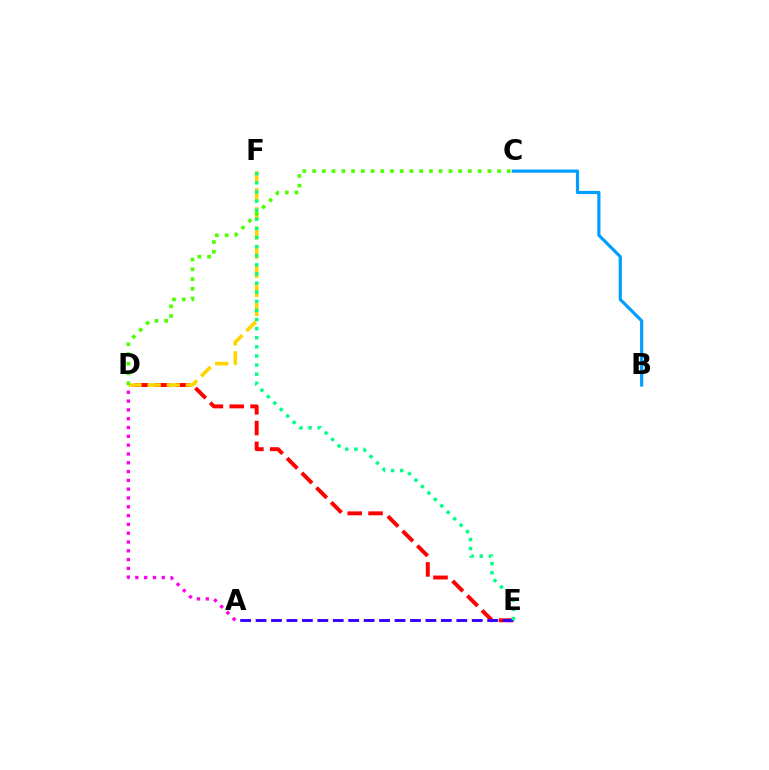{('A', 'D'): [{'color': '#ff00ed', 'line_style': 'dotted', 'thickness': 2.39}], ('D', 'E'): [{'color': '#ff0000', 'line_style': 'dashed', 'thickness': 2.83}], ('D', 'F'): [{'color': '#ffd500', 'line_style': 'dashed', 'thickness': 2.6}], ('B', 'C'): [{'color': '#009eff', 'line_style': 'solid', 'thickness': 2.29}], ('A', 'E'): [{'color': '#3700ff', 'line_style': 'dashed', 'thickness': 2.1}], ('E', 'F'): [{'color': '#00ff86', 'line_style': 'dotted', 'thickness': 2.48}], ('C', 'D'): [{'color': '#4fff00', 'line_style': 'dotted', 'thickness': 2.65}]}